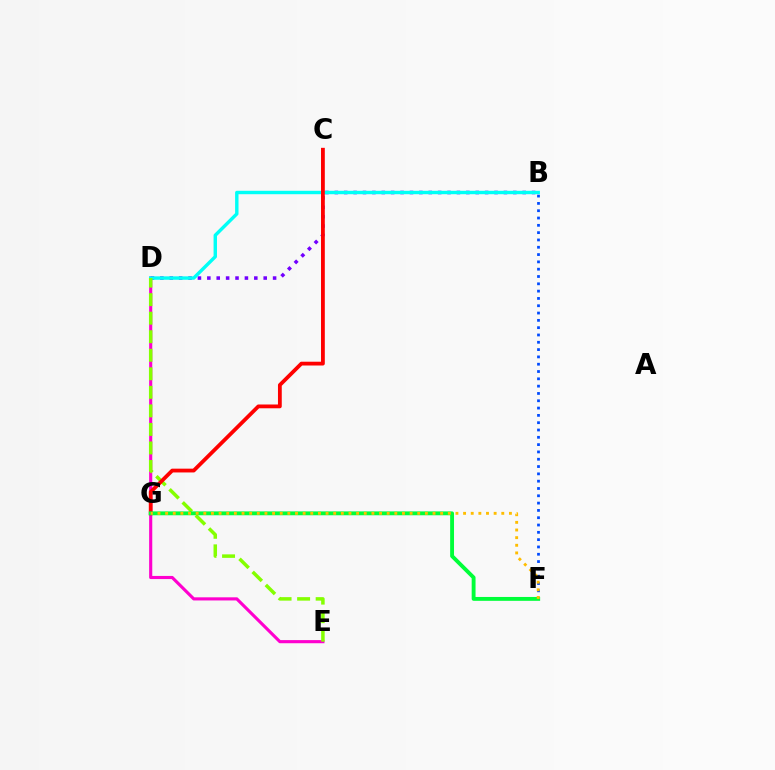{('D', 'E'): [{'color': '#ff00cf', 'line_style': 'solid', 'thickness': 2.25}, {'color': '#84ff00', 'line_style': 'dashed', 'thickness': 2.52}], ('B', 'D'): [{'color': '#7200ff', 'line_style': 'dotted', 'thickness': 2.55}, {'color': '#00fff6', 'line_style': 'solid', 'thickness': 2.46}], ('C', 'G'): [{'color': '#ff0000', 'line_style': 'solid', 'thickness': 2.73}], ('B', 'F'): [{'color': '#004bff', 'line_style': 'dotted', 'thickness': 1.99}], ('F', 'G'): [{'color': '#00ff39', 'line_style': 'solid', 'thickness': 2.78}, {'color': '#ffbd00', 'line_style': 'dotted', 'thickness': 2.08}]}